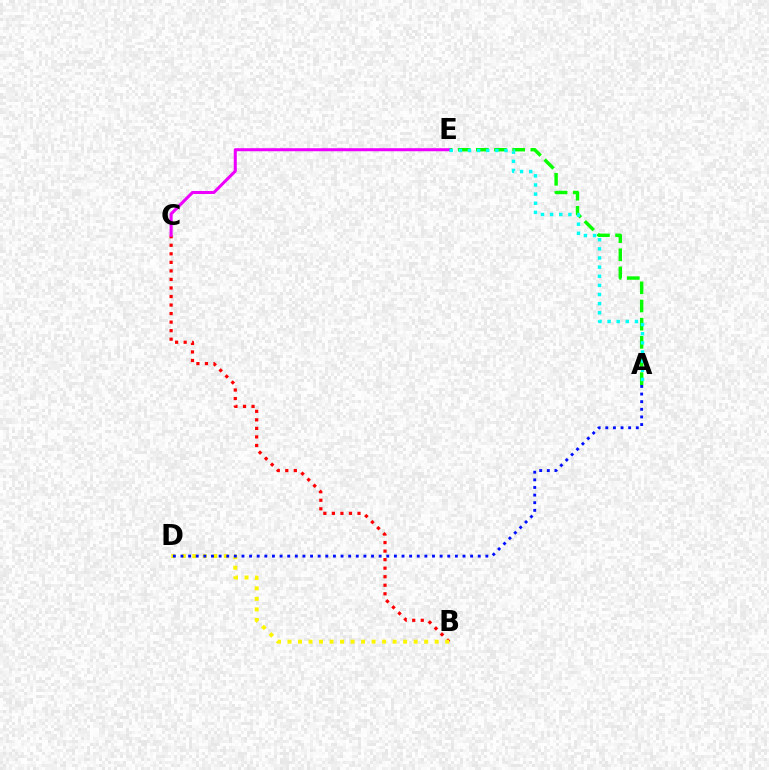{('B', 'C'): [{'color': '#ff0000', 'line_style': 'dotted', 'thickness': 2.32}], ('A', 'E'): [{'color': '#08ff00', 'line_style': 'dashed', 'thickness': 2.47}, {'color': '#00fff6', 'line_style': 'dotted', 'thickness': 2.48}], ('B', 'D'): [{'color': '#fcf500', 'line_style': 'dotted', 'thickness': 2.86}], ('C', 'E'): [{'color': '#ee00ff', 'line_style': 'solid', 'thickness': 2.19}], ('A', 'D'): [{'color': '#0010ff', 'line_style': 'dotted', 'thickness': 2.07}]}